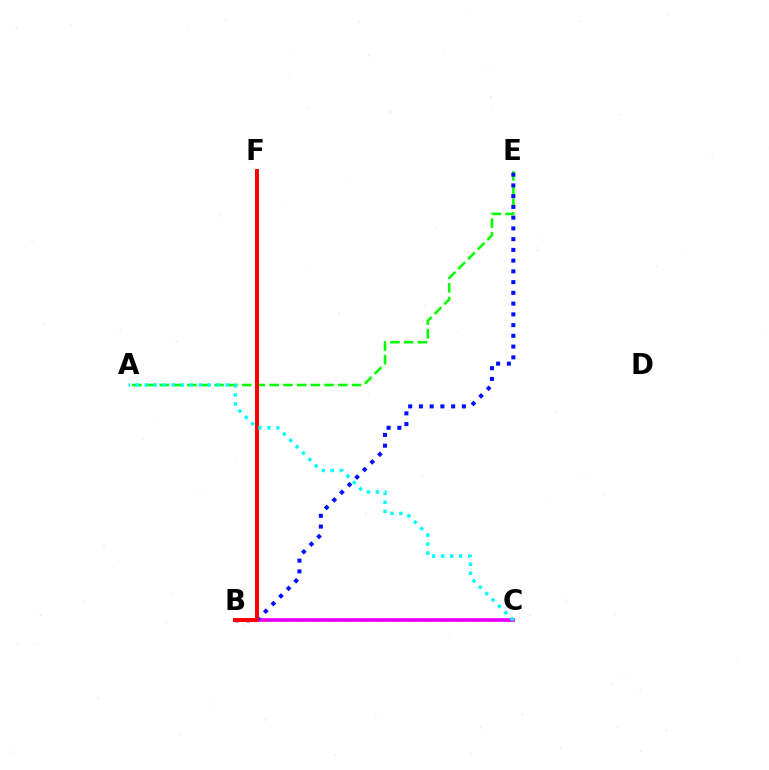{('B', 'C'): [{'color': '#fcf500', 'line_style': 'dashed', 'thickness': 2.19}, {'color': '#ee00ff', 'line_style': 'solid', 'thickness': 2.67}], ('A', 'E'): [{'color': '#08ff00', 'line_style': 'dashed', 'thickness': 1.87}], ('B', 'E'): [{'color': '#0010ff', 'line_style': 'dotted', 'thickness': 2.92}], ('B', 'F'): [{'color': '#ff0000', 'line_style': 'solid', 'thickness': 2.85}], ('A', 'C'): [{'color': '#00fff6', 'line_style': 'dotted', 'thickness': 2.45}]}